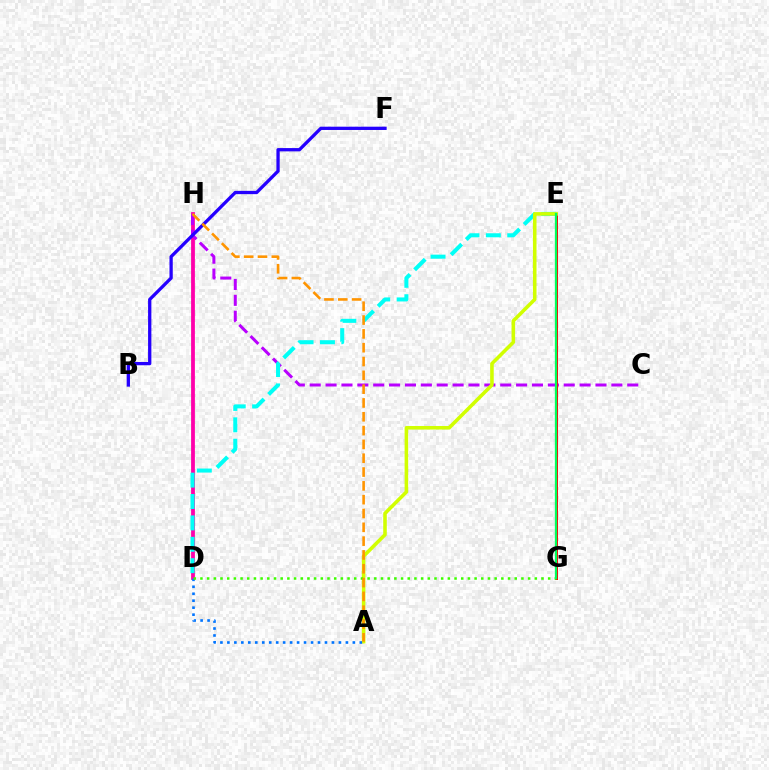{('D', 'H'): [{'color': '#ff00ac', 'line_style': 'solid', 'thickness': 2.73}], ('C', 'H'): [{'color': '#b900ff', 'line_style': 'dashed', 'thickness': 2.16}], ('D', 'E'): [{'color': '#00fff6', 'line_style': 'dashed', 'thickness': 2.91}], ('E', 'G'): [{'color': '#ff0000', 'line_style': 'solid', 'thickness': 2.17}, {'color': '#00ff5c', 'line_style': 'solid', 'thickness': 1.64}], ('B', 'F'): [{'color': '#2500ff', 'line_style': 'solid', 'thickness': 2.37}], ('A', 'E'): [{'color': '#d1ff00', 'line_style': 'solid', 'thickness': 2.57}], ('A', 'D'): [{'color': '#0074ff', 'line_style': 'dotted', 'thickness': 1.89}], ('D', 'G'): [{'color': '#3dff00', 'line_style': 'dotted', 'thickness': 1.82}], ('A', 'H'): [{'color': '#ff9400', 'line_style': 'dashed', 'thickness': 1.88}]}